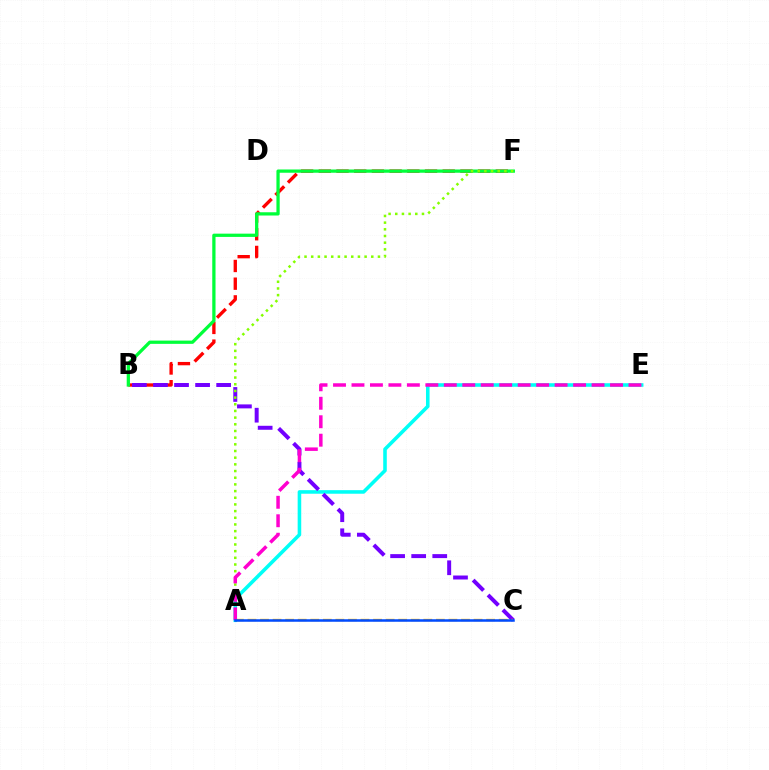{('A', 'E'): [{'color': '#00fff6', 'line_style': 'solid', 'thickness': 2.57}, {'color': '#ff00cf', 'line_style': 'dashed', 'thickness': 2.51}], ('B', 'F'): [{'color': '#ff0000', 'line_style': 'dashed', 'thickness': 2.41}, {'color': '#00ff39', 'line_style': 'solid', 'thickness': 2.35}], ('B', 'C'): [{'color': '#7200ff', 'line_style': 'dashed', 'thickness': 2.86}], ('A', 'C'): [{'color': '#ffbd00', 'line_style': 'dashed', 'thickness': 1.71}, {'color': '#004bff', 'line_style': 'solid', 'thickness': 1.81}], ('A', 'F'): [{'color': '#84ff00', 'line_style': 'dotted', 'thickness': 1.81}]}